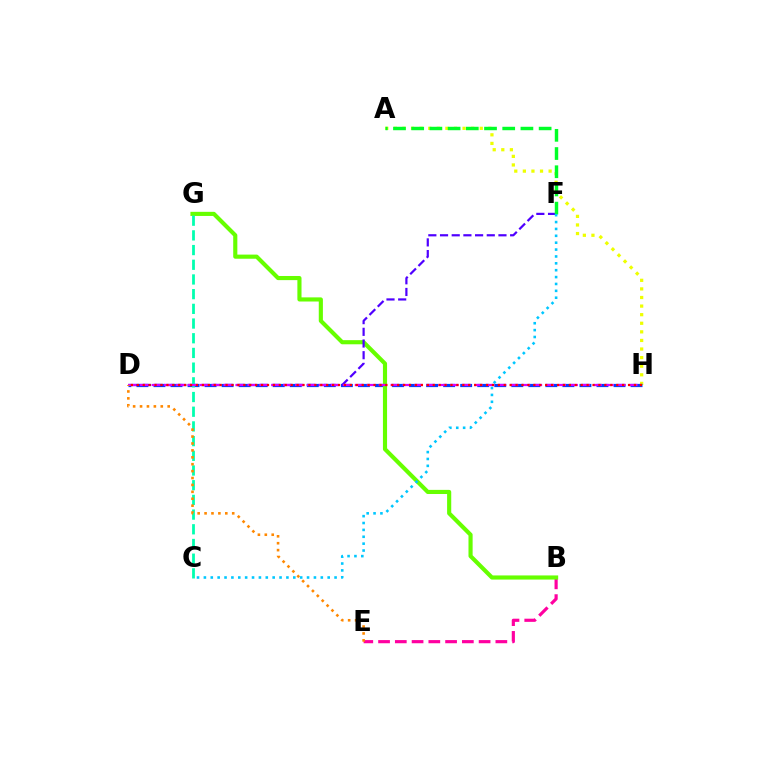{('A', 'H'): [{'color': '#eeff00', 'line_style': 'dotted', 'thickness': 2.33}], ('B', 'E'): [{'color': '#ff00a0', 'line_style': 'dashed', 'thickness': 2.28}], ('D', 'H'): [{'color': '#003fff', 'line_style': 'dashed', 'thickness': 2.31}, {'color': '#d600ff', 'line_style': 'dashed', 'thickness': 1.62}, {'color': '#ff0000', 'line_style': 'dotted', 'thickness': 1.61}], ('B', 'G'): [{'color': '#66ff00', 'line_style': 'solid', 'thickness': 2.97}], ('D', 'F'): [{'color': '#4f00ff', 'line_style': 'dashed', 'thickness': 1.59}], ('C', 'G'): [{'color': '#00ffaf', 'line_style': 'dashed', 'thickness': 2.0}], ('A', 'F'): [{'color': '#00ff27', 'line_style': 'dashed', 'thickness': 2.47}], ('D', 'E'): [{'color': '#ff8800', 'line_style': 'dotted', 'thickness': 1.88}], ('C', 'F'): [{'color': '#00c7ff', 'line_style': 'dotted', 'thickness': 1.87}]}